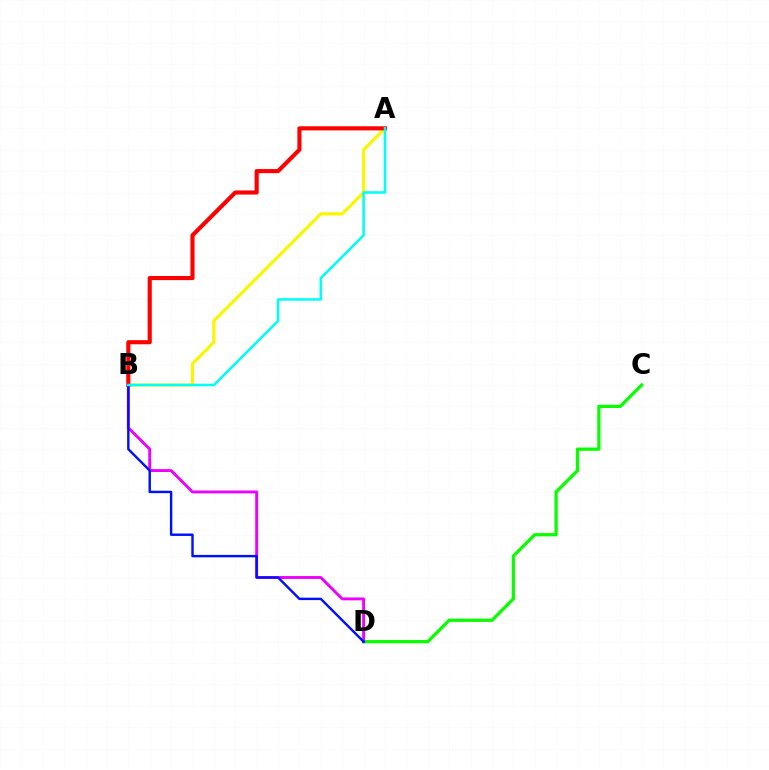{('A', 'B'): [{'color': '#fcf500', 'line_style': 'solid', 'thickness': 2.3}, {'color': '#ff0000', 'line_style': 'solid', 'thickness': 2.96}, {'color': '#00fff6', 'line_style': 'solid', 'thickness': 1.83}], ('C', 'D'): [{'color': '#08ff00', 'line_style': 'solid', 'thickness': 2.34}], ('B', 'D'): [{'color': '#ee00ff', 'line_style': 'solid', 'thickness': 2.08}, {'color': '#0010ff', 'line_style': 'solid', 'thickness': 1.74}]}